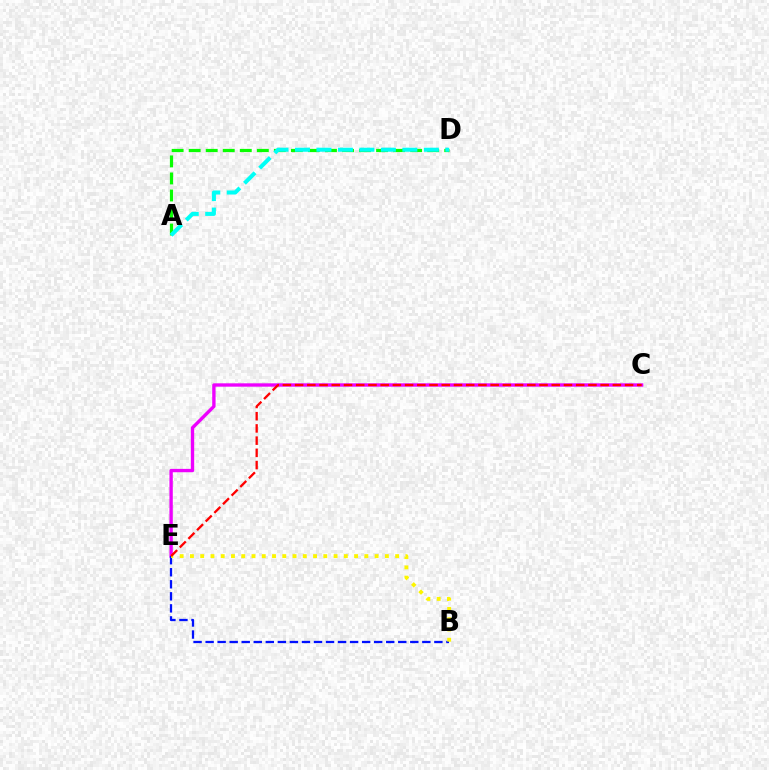{('A', 'D'): [{'color': '#08ff00', 'line_style': 'dashed', 'thickness': 2.31}, {'color': '#00fff6', 'line_style': 'dashed', 'thickness': 2.92}], ('C', 'E'): [{'color': '#ee00ff', 'line_style': 'solid', 'thickness': 2.42}, {'color': '#ff0000', 'line_style': 'dashed', 'thickness': 1.66}], ('B', 'E'): [{'color': '#0010ff', 'line_style': 'dashed', 'thickness': 1.64}, {'color': '#fcf500', 'line_style': 'dotted', 'thickness': 2.79}]}